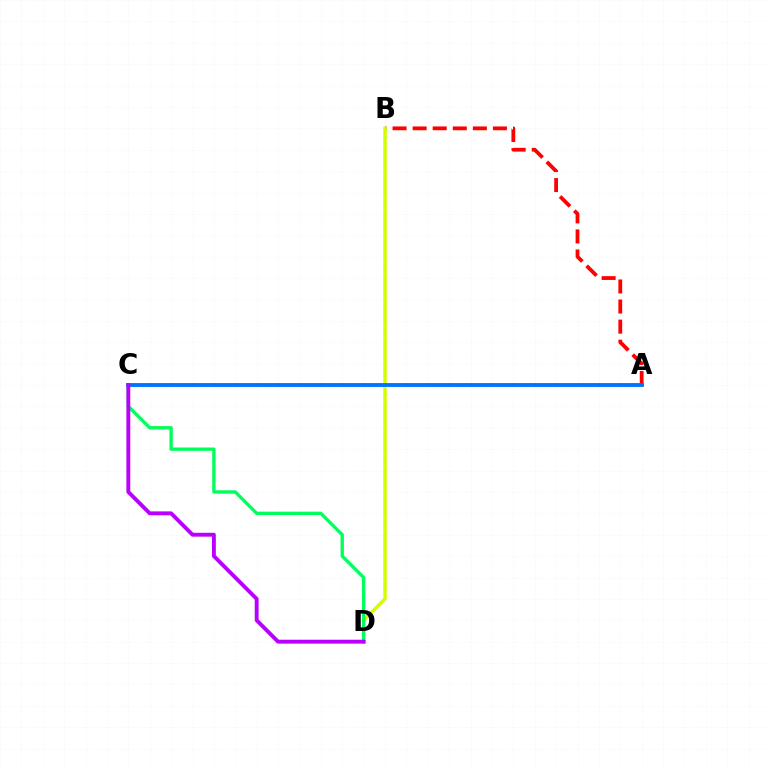{('A', 'B'): [{'color': '#ff0000', 'line_style': 'dashed', 'thickness': 2.73}], ('B', 'D'): [{'color': '#d1ff00', 'line_style': 'solid', 'thickness': 2.49}], ('A', 'C'): [{'color': '#0074ff', 'line_style': 'solid', 'thickness': 2.78}], ('C', 'D'): [{'color': '#00ff5c', 'line_style': 'solid', 'thickness': 2.4}, {'color': '#b900ff', 'line_style': 'solid', 'thickness': 2.79}]}